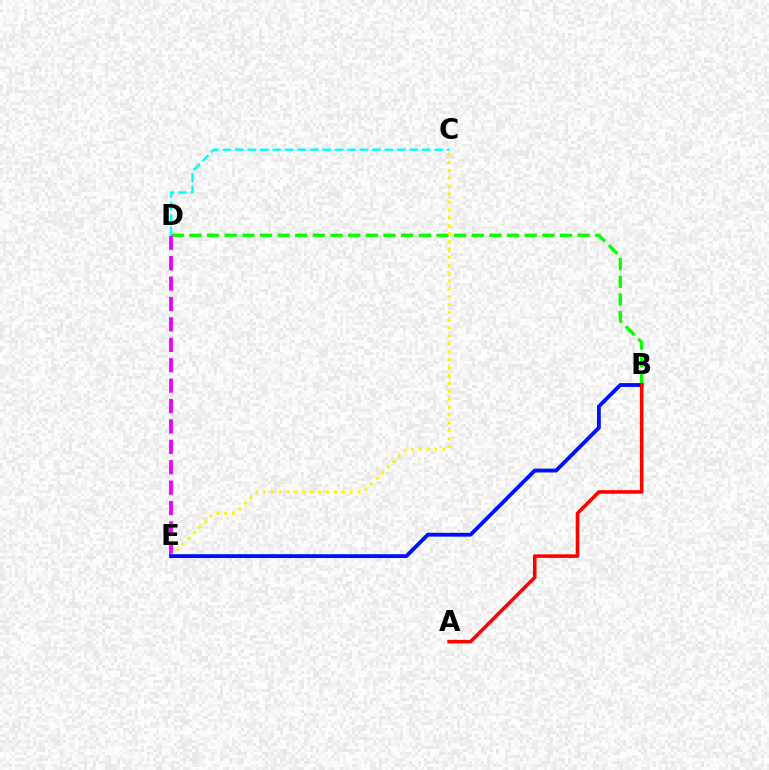{('B', 'D'): [{'color': '#08ff00', 'line_style': 'dashed', 'thickness': 2.4}], ('C', 'D'): [{'color': '#00fff6', 'line_style': 'dashed', 'thickness': 1.69}], ('D', 'E'): [{'color': '#ee00ff', 'line_style': 'dashed', 'thickness': 2.77}], ('C', 'E'): [{'color': '#fcf500', 'line_style': 'dotted', 'thickness': 2.14}], ('B', 'E'): [{'color': '#0010ff', 'line_style': 'solid', 'thickness': 2.77}], ('A', 'B'): [{'color': '#ff0000', 'line_style': 'solid', 'thickness': 2.58}]}